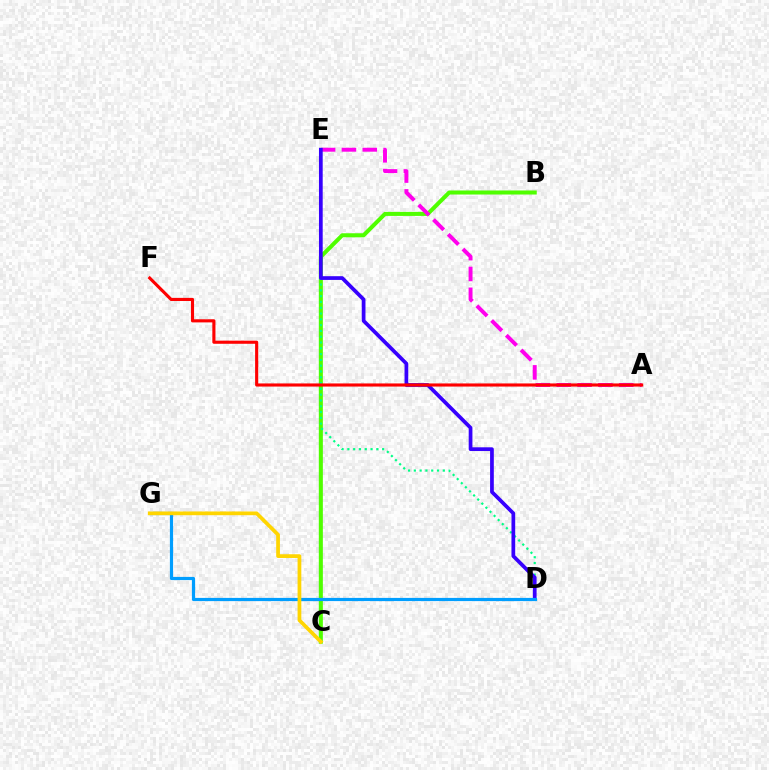{('B', 'C'): [{'color': '#4fff00', 'line_style': 'solid', 'thickness': 2.91}], ('D', 'E'): [{'color': '#00ff86', 'line_style': 'dotted', 'thickness': 1.57}, {'color': '#3700ff', 'line_style': 'solid', 'thickness': 2.68}], ('A', 'E'): [{'color': '#ff00ed', 'line_style': 'dashed', 'thickness': 2.83}], ('A', 'F'): [{'color': '#ff0000', 'line_style': 'solid', 'thickness': 2.25}], ('D', 'G'): [{'color': '#009eff', 'line_style': 'solid', 'thickness': 2.3}], ('C', 'G'): [{'color': '#ffd500', 'line_style': 'solid', 'thickness': 2.69}]}